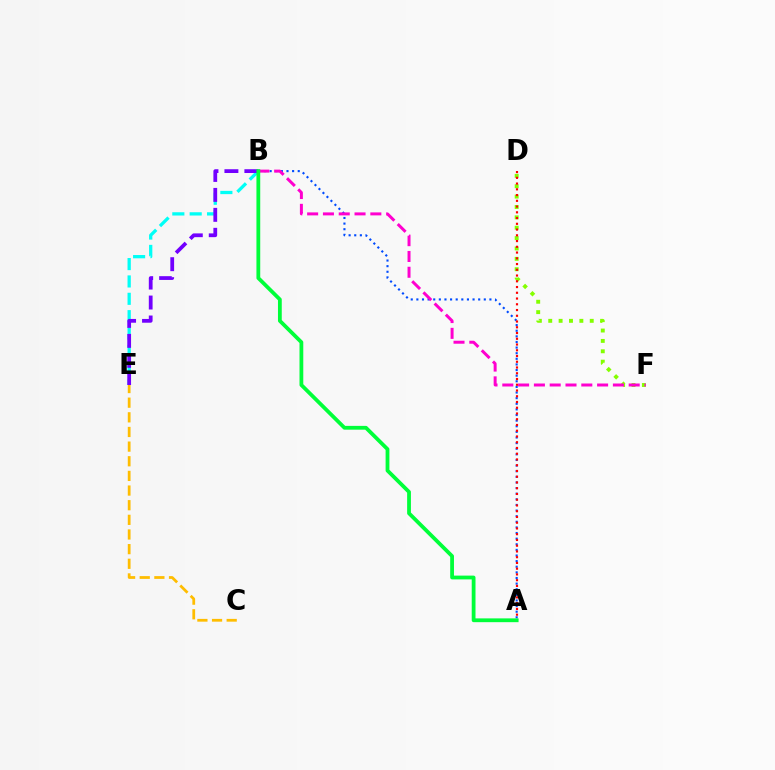{('D', 'F'): [{'color': '#84ff00', 'line_style': 'dotted', 'thickness': 2.82}], ('A', 'B'): [{'color': '#004bff', 'line_style': 'dotted', 'thickness': 1.53}, {'color': '#00ff39', 'line_style': 'solid', 'thickness': 2.73}], ('A', 'D'): [{'color': '#ff0000', 'line_style': 'dotted', 'thickness': 1.56}], ('B', 'E'): [{'color': '#00fff6', 'line_style': 'dashed', 'thickness': 2.36}, {'color': '#7200ff', 'line_style': 'dashed', 'thickness': 2.71}], ('B', 'F'): [{'color': '#ff00cf', 'line_style': 'dashed', 'thickness': 2.15}], ('C', 'E'): [{'color': '#ffbd00', 'line_style': 'dashed', 'thickness': 1.99}]}